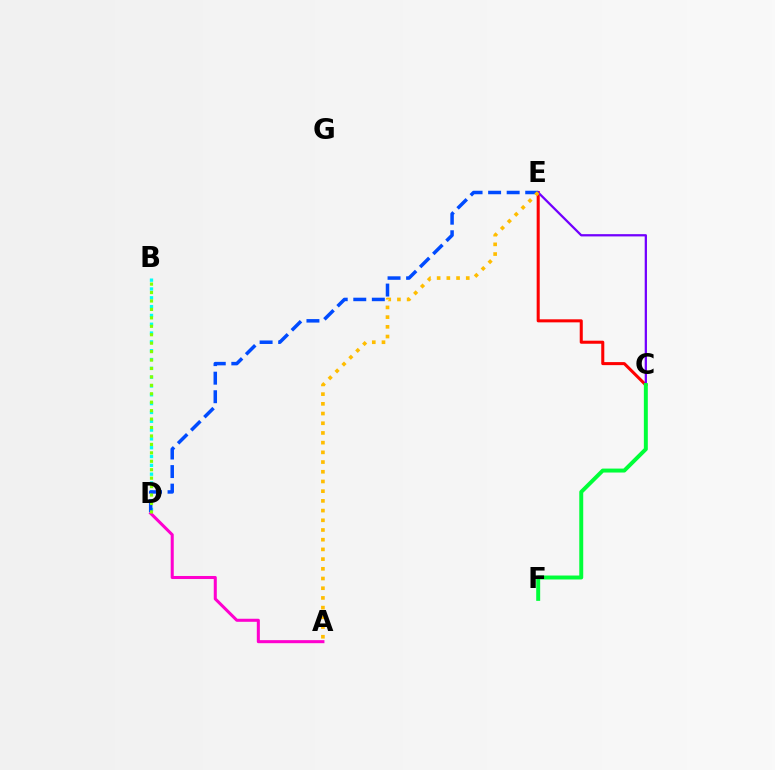{('C', 'E'): [{'color': '#ff0000', 'line_style': 'solid', 'thickness': 2.19}, {'color': '#7200ff', 'line_style': 'solid', 'thickness': 1.63}], ('A', 'D'): [{'color': '#ff00cf', 'line_style': 'solid', 'thickness': 2.2}], ('B', 'D'): [{'color': '#00fff6', 'line_style': 'dotted', 'thickness': 2.4}, {'color': '#84ff00', 'line_style': 'dotted', 'thickness': 2.29}], ('D', 'E'): [{'color': '#004bff', 'line_style': 'dashed', 'thickness': 2.52}], ('A', 'E'): [{'color': '#ffbd00', 'line_style': 'dotted', 'thickness': 2.64}], ('C', 'F'): [{'color': '#00ff39', 'line_style': 'solid', 'thickness': 2.85}]}